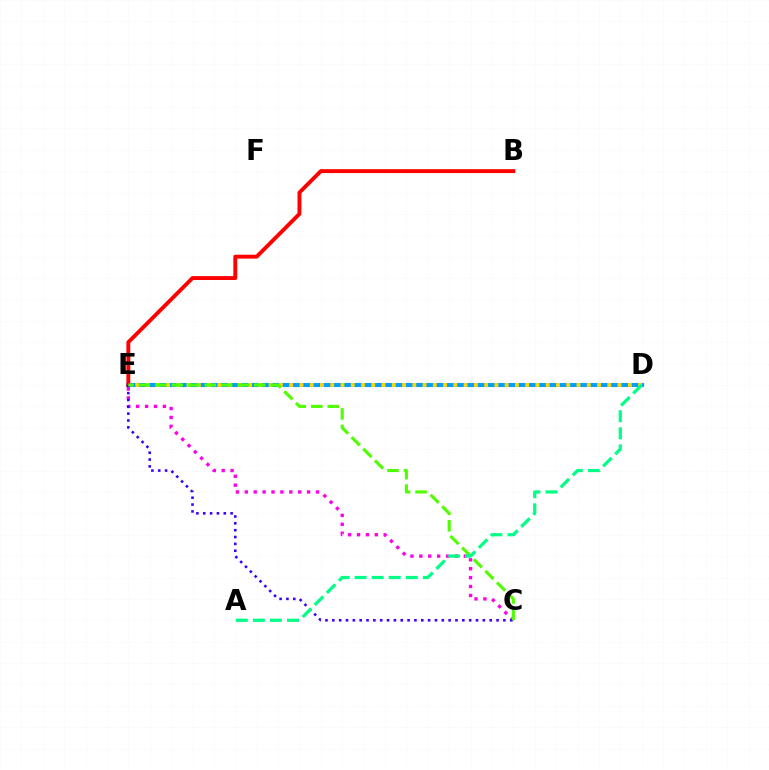{('D', 'E'): [{'color': '#009eff', 'line_style': 'solid', 'thickness': 2.94}, {'color': '#ffd500', 'line_style': 'dotted', 'thickness': 2.79}], ('B', 'E'): [{'color': '#ff0000', 'line_style': 'solid', 'thickness': 2.8}], ('C', 'E'): [{'color': '#ff00ed', 'line_style': 'dotted', 'thickness': 2.42}, {'color': '#3700ff', 'line_style': 'dotted', 'thickness': 1.86}, {'color': '#4fff00', 'line_style': 'dashed', 'thickness': 2.24}], ('A', 'D'): [{'color': '#00ff86', 'line_style': 'dashed', 'thickness': 2.32}]}